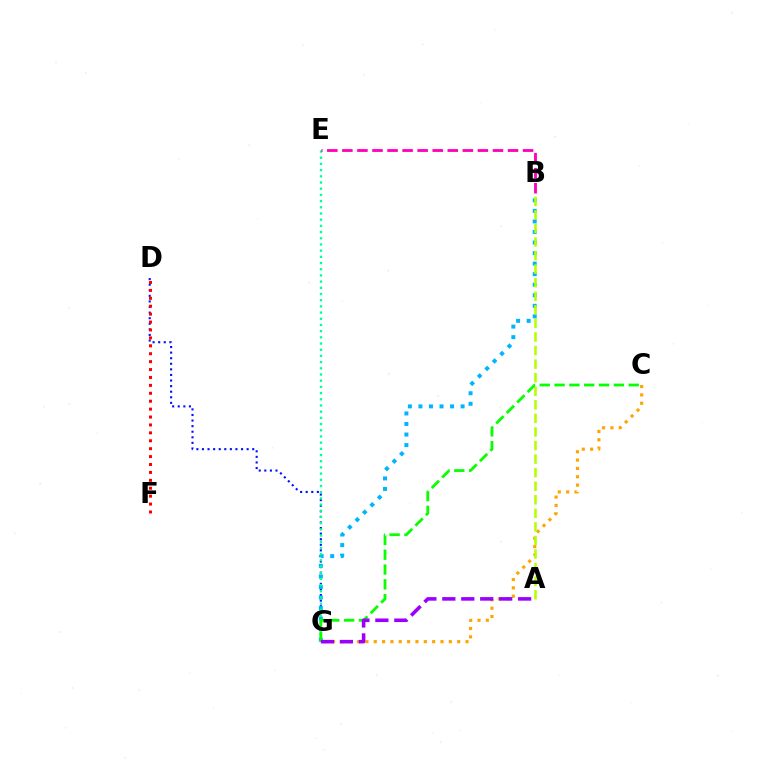{('D', 'G'): [{'color': '#0010ff', 'line_style': 'dotted', 'thickness': 1.52}], ('C', 'G'): [{'color': '#ffa500', 'line_style': 'dotted', 'thickness': 2.27}, {'color': '#08ff00', 'line_style': 'dashed', 'thickness': 2.01}], ('B', 'G'): [{'color': '#00b5ff', 'line_style': 'dotted', 'thickness': 2.87}], ('A', 'B'): [{'color': '#b3ff00', 'line_style': 'dashed', 'thickness': 1.84}], ('E', 'G'): [{'color': '#00ff9d', 'line_style': 'dotted', 'thickness': 1.68}], ('B', 'E'): [{'color': '#ff00bd', 'line_style': 'dashed', 'thickness': 2.05}], ('D', 'F'): [{'color': '#ff0000', 'line_style': 'dotted', 'thickness': 2.15}], ('A', 'G'): [{'color': '#9b00ff', 'line_style': 'dashed', 'thickness': 2.57}]}